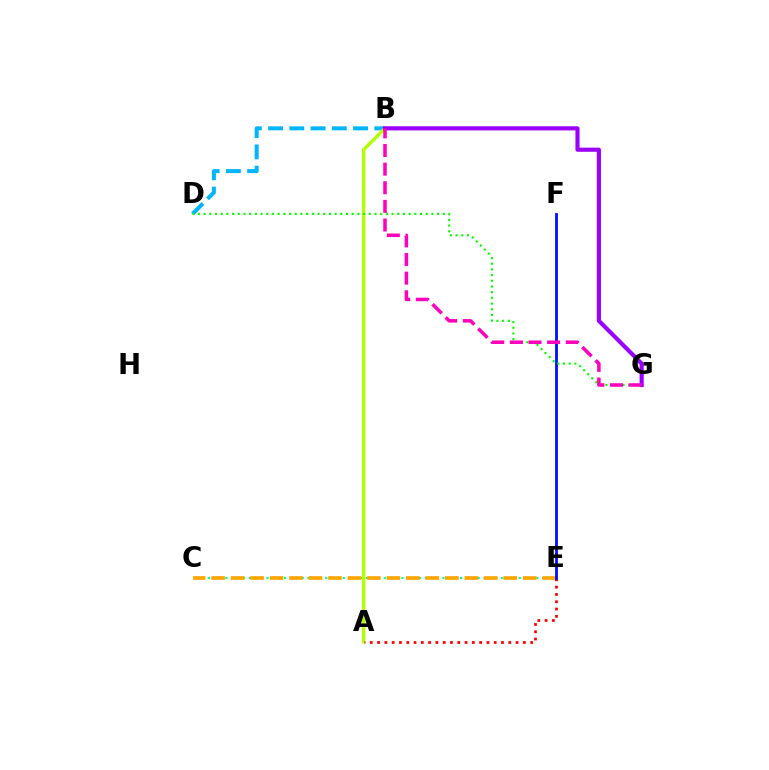{('C', 'E'): [{'color': '#00ff9d', 'line_style': 'dotted', 'thickness': 1.59}, {'color': '#ffa500', 'line_style': 'dashed', 'thickness': 2.65}], ('B', 'D'): [{'color': '#00b5ff', 'line_style': 'dashed', 'thickness': 2.89}], ('A', 'B'): [{'color': '#b3ff00', 'line_style': 'solid', 'thickness': 2.43}], ('A', 'E'): [{'color': '#ff0000', 'line_style': 'dotted', 'thickness': 1.98}], ('E', 'F'): [{'color': '#0010ff', 'line_style': 'solid', 'thickness': 2.02}], ('D', 'G'): [{'color': '#08ff00', 'line_style': 'dotted', 'thickness': 1.55}], ('B', 'G'): [{'color': '#9b00ff', 'line_style': 'solid', 'thickness': 2.98}, {'color': '#ff00bd', 'line_style': 'dashed', 'thickness': 2.53}]}